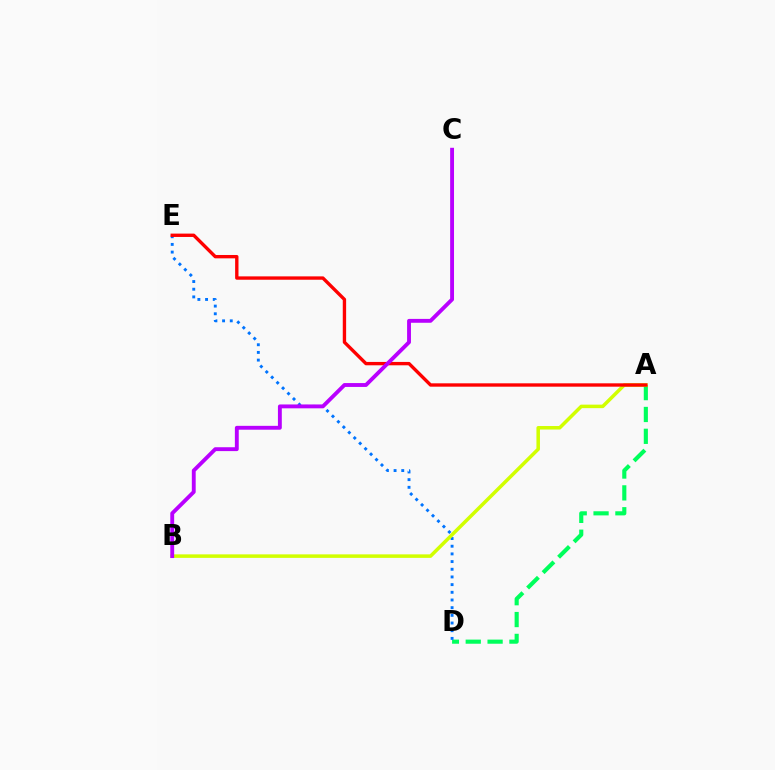{('A', 'D'): [{'color': '#00ff5c', 'line_style': 'dashed', 'thickness': 2.97}], ('D', 'E'): [{'color': '#0074ff', 'line_style': 'dotted', 'thickness': 2.09}], ('A', 'B'): [{'color': '#d1ff00', 'line_style': 'solid', 'thickness': 2.53}], ('A', 'E'): [{'color': '#ff0000', 'line_style': 'solid', 'thickness': 2.42}], ('B', 'C'): [{'color': '#b900ff', 'line_style': 'solid', 'thickness': 2.78}]}